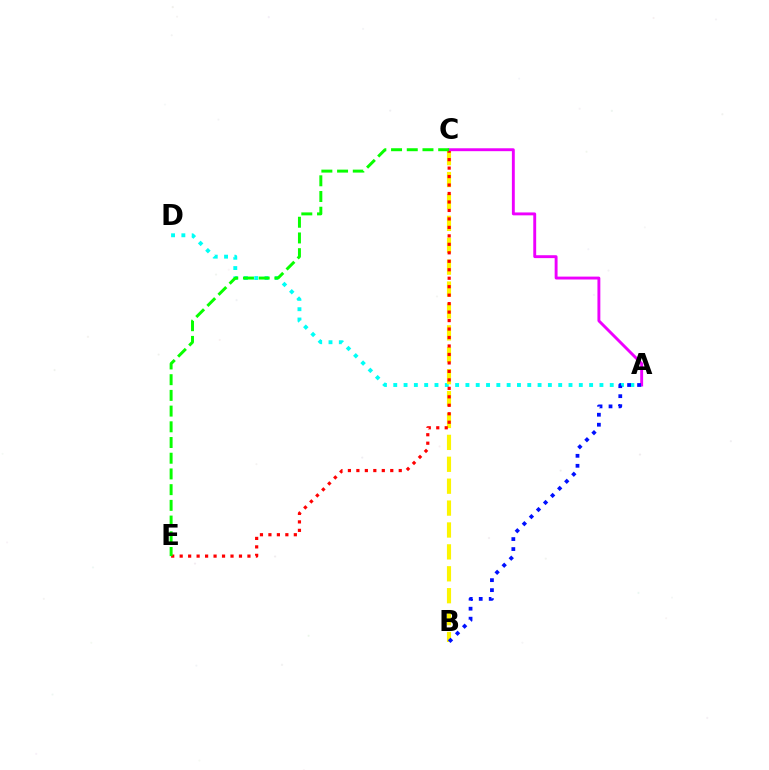{('A', 'D'): [{'color': '#00fff6', 'line_style': 'dotted', 'thickness': 2.8}], ('B', 'C'): [{'color': '#fcf500', 'line_style': 'dashed', 'thickness': 2.98}], ('C', 'E'): [{'color': '#ff0000', 'line_style': 'dotted', 'thickness': 2.3}, {'color': '#08ff00', 'line_style': 'dashed', 'thickness': 2.13}], ('A', 'C'): [{'color': '#ee00ff', 'line_style': 'solid', 'thickness': 2.09}], ('A', 'B'): [{'color': '#0010ff', 'line_style': 'dotted', 'thickness': 2.71}]}